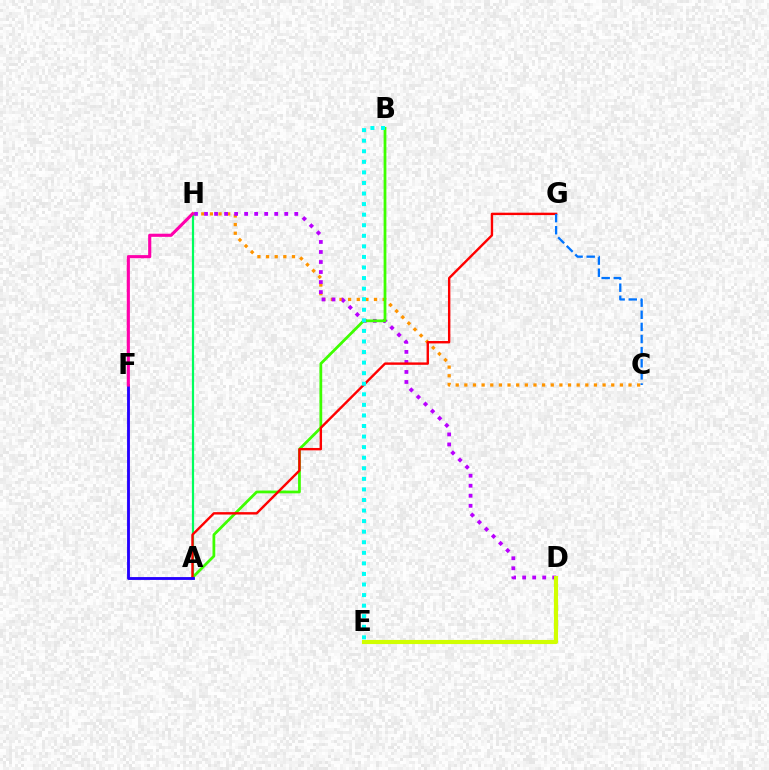{('C', 'H'): [{'color': '#ff9400', 'line_style': 'dotted', 'thickness': 2.35}], ('D', 'H'): [{'color': '#b900ff', 'line_style': 'dotted', 'thickness': 2.72}], ('A', 'H'): [{'color': '#00ff5c', 'line_style': 'solid', 'thickness': 1.59}], ('A', 'B'): [{'color': '#3dff00', 'line_style': 'solid', 'thickness': 1.99}], ('D', 'E'): [{'color': '#d1ff00', 'line_style': 'solid', 'thickness': 2.97}], ('A', 'G'): [{'color': '#ff0000', 'line_style': 'solid', 'thickness': 1.73}], ('A', 'F'): [{'color': '#2500ff', 'line_style': 'solid', 'thickness': 2.05}], ('F', 'H'): [{'color': '#ff00ac', 'line_style': 'solid', 'thickness': 2.25}], ('B', 'E'): [{'color': '#00fff6', 'line_style': 'dotted', 'thickness': 2.87}], ('C', 'G'): [{'color': '#0074ff', 'line_style': 'dashed', 'thickness': 1.65}]}